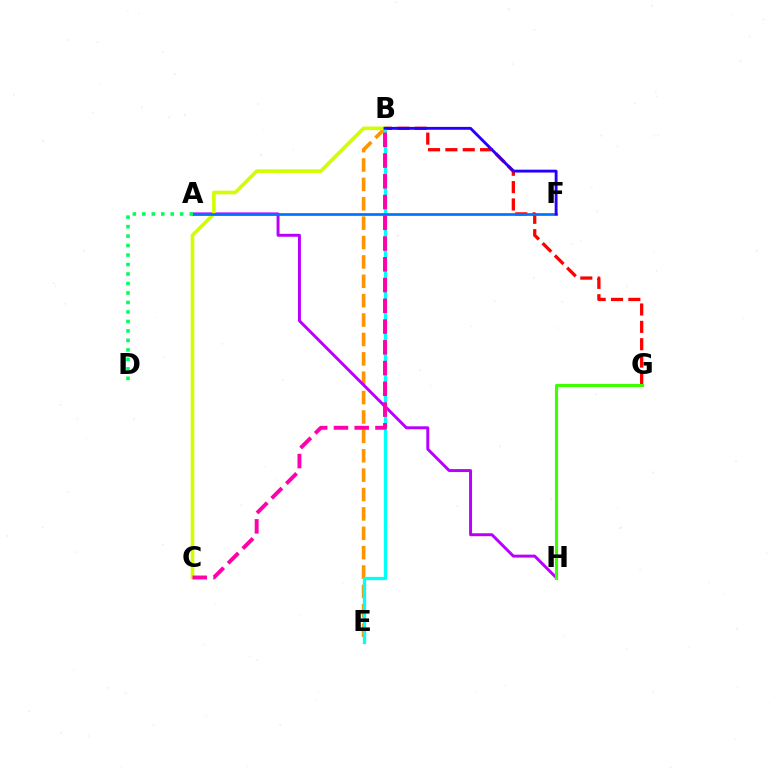{('B', 'E'): [{'color': '#ff9400', 'line_style': 'dashed', 'thickness': 2.63}, {'color': '#00fff6', 'line_style': 'solid', 'thickness': 2.37}], ('B', 'G'): [{'color': '#ff0000', 'line_style': 'dashed', 'thickness': 2.36}], ('A', 'H'): [{'color': '#b900ff', 'line_style': 'solid', 'thickness': 2.12}], ('G', 'H'): [{'color': '#3dff00', 'line_style': 'solid', 'thickness': 2.25}], ('B', 'C'): [{'color': '#d1ff00', 'line_style': 'solid', 'thickness': 2.61}, {'color': '#ff00ac', 'line_style': 'dashed', 'thickness': 2.82}], ('A', 'F'): [{'color': '#0074ff', 'line_style': 'solid', 'thickness': 1.96}], ('B', 'F'): [{'color': '#2500ff', 'line_style': 'solid', 'thickness': 2.07}], ('A', 'D'): [{'color': '#00ff5c', 'line_style': 'dotted', 'thickness': 2.58}]}